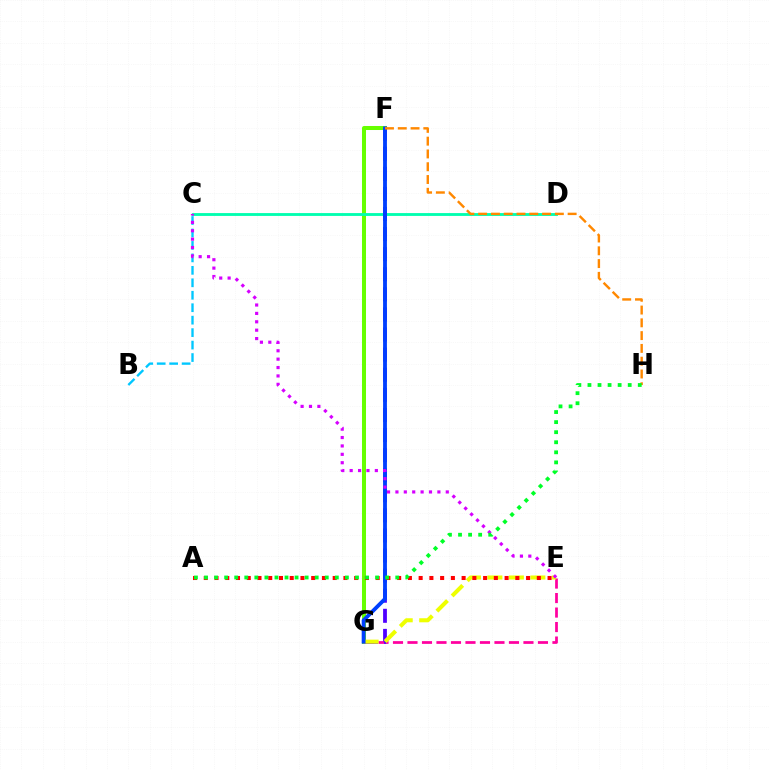{('F', 'G'): [{'color': '#66ff00', 'line_style': 'solid', 'thickness': 2.89}, {'color': '#4f00ff', 'line_style': 'dashed', 'thickness': 2.73}, {'color': '#003fff', 'line_style': 'solid', 'thickness': 2.76}], ('C', 'D'): [{'color': '#00ffaf', 'line_style': 'solid', 'thickness': 2.05}], ('B', 'C'): [{'color': '#00c7ff', 'line_style': 'dashed', 'thickness': 1.69}], ('E', 'G'): [{'color': '#ff00a0', 'line_style': 'dashed', 'thickness': 1.97}, {'color': '#eeff00', 'line_style': 'dashed', 'thickness': 2.92}], ('C', 'E'): [{'color': '#d600ff', 'line_style': 'dotted', 'thickness': 2.28}], ('A', 'E'): [{'color': '#ff0000', 'line_style': 'dotted', 'thickness': 2.92}], ('F', 'H'): [{'color': '#ff8800', 'line_style': 'dashed', 'thickness': 1.74}], ('A', 'H'): [{'color': '#00ff27', 'line_style': 'dotted', 'thickness': 2.73}]}